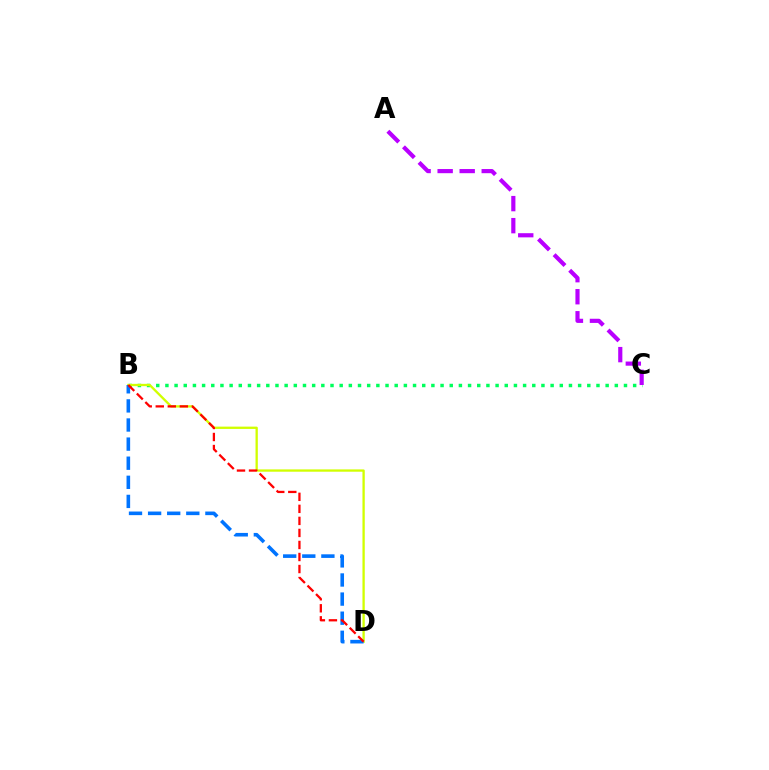{('B', 'C'): [{'color': '#00ff5c', 'line_style': 'dotted', 'thickness': 2.49}], ('B', 'D'): [{'color': '#d1ff00', 'line_style': 'solid', 'thickness': 1.67}, {'color': '#0074ff', 'line_style': 'dashed', 'thickness': 2.59}, {'color': '#ff0000', 'line_style': 'dashed', 'thickness': 1.63}], ('A', 'C'): [{'color': '#b900ff', 'line_style': 'dashed', 'thickness': 2.99}]}